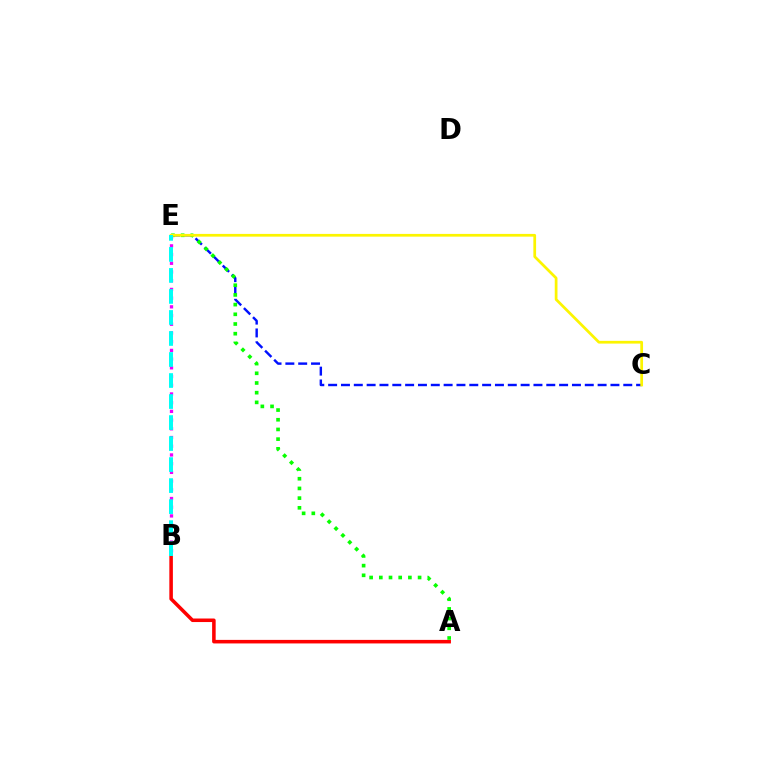{('C', 'E'): [{'color': '#0010ff', 'line_style': 'dashed', 'thickness': 1.74}, {'color': '#fcf500', 'line_style': 'solid', 'thickness': 1.97}], ('A', 'B'): [{'color': '#ff0000', 'line_style': 'solid', 'thickness': 2.55}], ('A', 'E'): [{'color': '#08ff00', 'line_style': 'dotted', 'thickness': 2.63}], ('B', 'E'): [{'color': '#ee00ff', 'line_style': 'dotted', 'thickness': 2.37}, {'color': '#00fff6', 'line_style': 'dashed', 'thickness': 2.86}]}